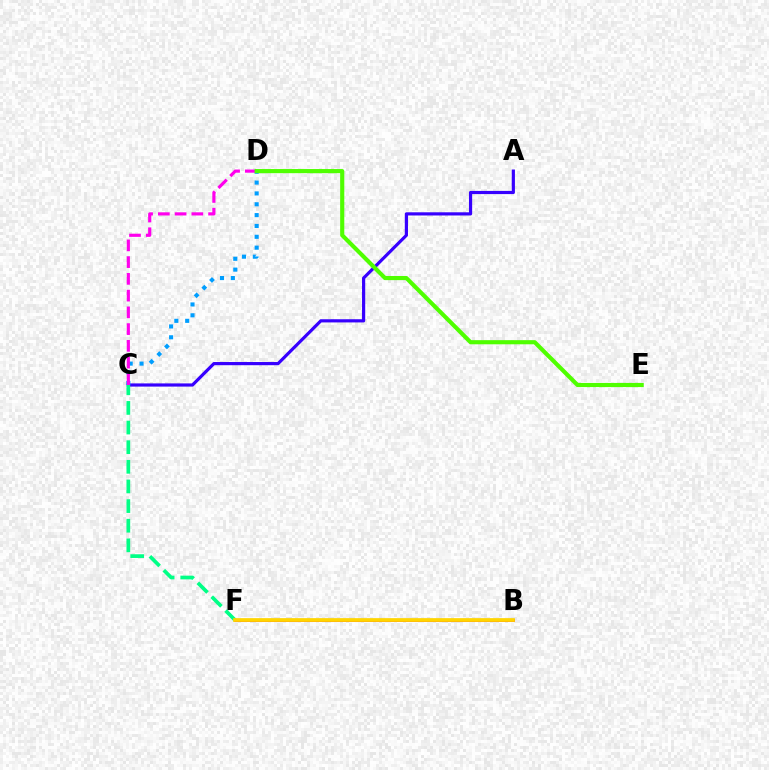{('A', 'C'): [{'color': '#3700ff', 'line_style': 'solid', 'thickness': 2.29}], ('C', 'D'): [{'color': '#009eff', 'line_style': 'dotted', 'thickness': 2.95}, {'color': '#ff00ed', 'line_style': 'dashed', 'thickness': 2.28}], ('B', 'F'): [{'color': '#ff0000', 'line_style': 'solid', 'thickness': 1.82}, {'color': '#ffd500', 'line_style': 'solid', 'thickness': 2.68}], ('C', 'F'): [{'color': '#00ff86', 'line_style': 'dashed', 'thickness': 2.67}], ('D', 'E'): [{'color': '#4fff00', 'line_style': 'solid', 'thickness': 2.98}]}